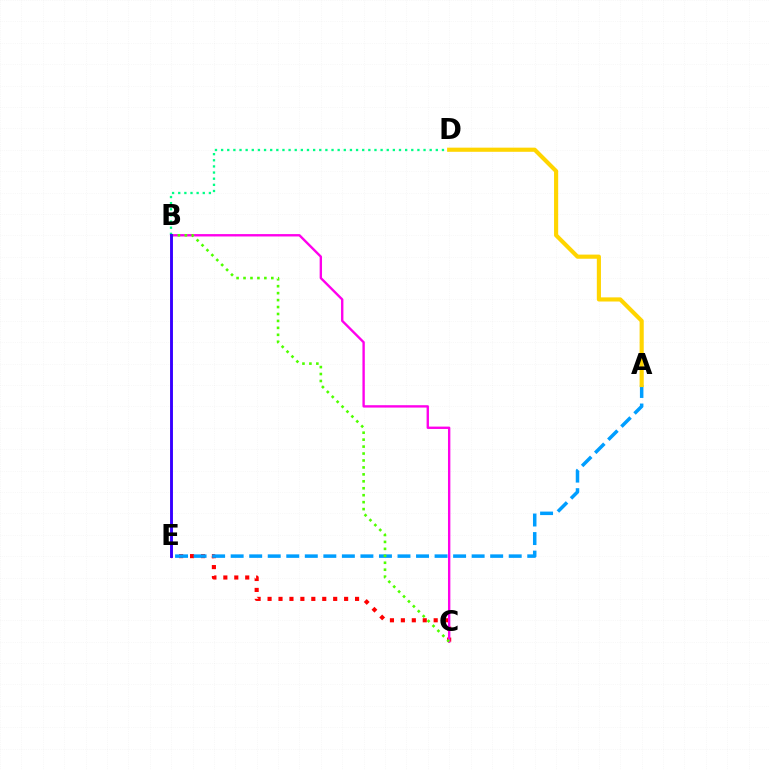{('B', 'D'): [{'color': '#00ff86', 'line_style': 'dotted', 'thickness': 1.67}], ('C', 'E'): [{'color': '#ff0000', 'line_style': 'dotted', 'thickness': 2.97}], ('B', 'C'): [{'color': '#ff00ed', 'line_style': 'solid', 'thickness': 1.71}, {'color': '#4fff00', 'line_style': 'dotted', 'thickness': 1.89}], ('A', 'E'): [{'color': '#009eff', 'line_style': 'dashed', 'thickness': 2.52}], ('B', 'E'): [{'color': '#3700ff', 'line_style': 'solid', 'thickness': 2.09}], ('A', 'D'): [{'color': '#ffd500', 'line_style': 'solid', 'thickness': 2.98}]}